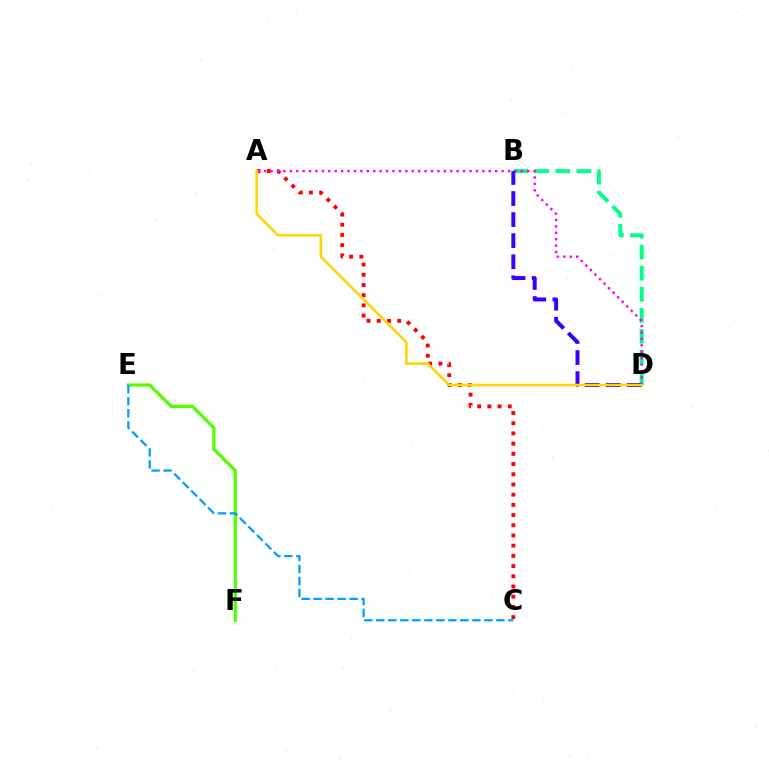{('B', 'D'): [{'color': '#00ff86', 'line_style': 'dashed', 'thickness': 2.86}, {'color': '#3700ff', 'line_style': 'dashed', 'thickness': 2.86}], ('A', 'C'): [{'color': '#ff0000', 'line_style': 'dotted', 'thickness': 2.77}], ('A', 'D'): [{'color': '#ff00ed', 'line_style': 'dotted', 'thickness': 1.74}, {'color': '#ffd500', 'line_style': 'solid', 'thickness': 1.86}], ('E', 'F'): [{'color': '#4fff00', 'line_style': 'solid', 'thickness': 2.32}], ('C', 'E'): [{'color': '#009eff', 'line_style': 'dashed', 'thickness': 1.63}]}